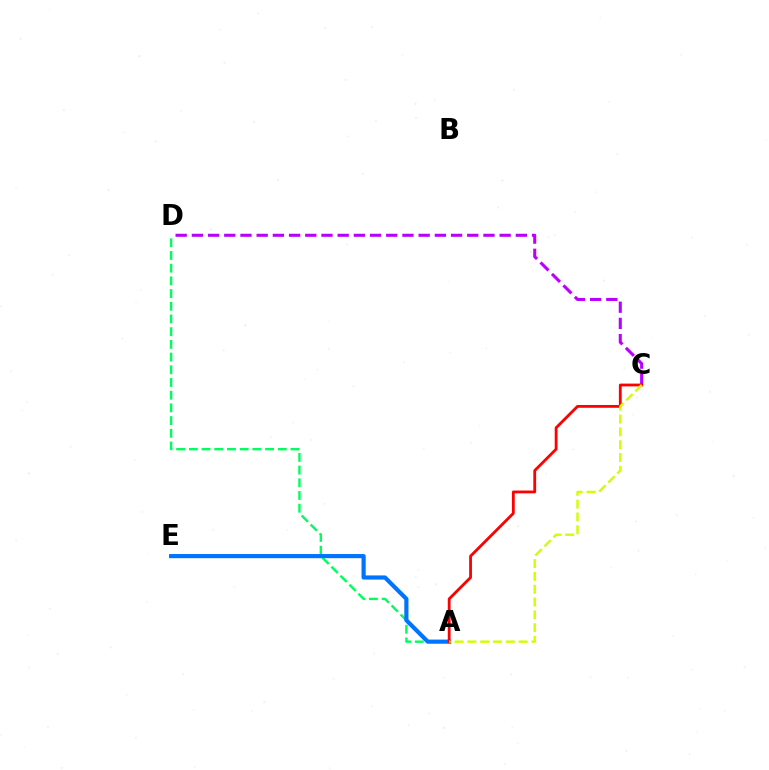{('A', 'D'): [{'color': '#00ff5c', 'line_style': 'dashed', 'thickness': 1.73}], ('C', 'D'): [{'color': '#b900ff', 'line_style': 'dashed', 'thickness': 2.2}], ('A', 'E'): [{'color': '#0074ff', 'line_style': 'solid', 'thickness': 2.99}], ('A', 'C'): [{'color': '#ff0000', 'line_style': 'solid', 'thickness': 2.02}, {'color': '#d1ff00', 'line_style': 'dashed', 'thickness': 1.74}]}